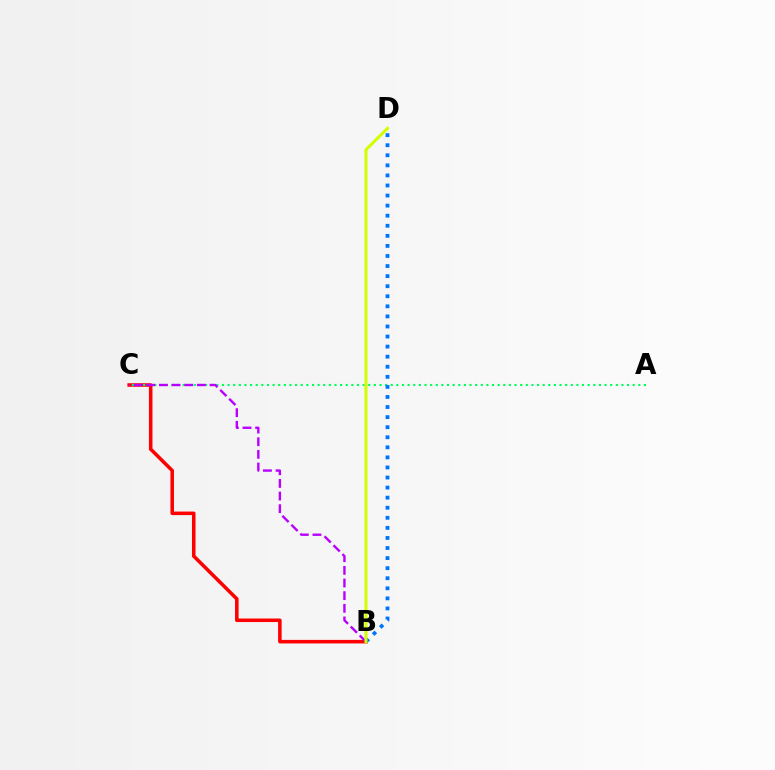{('B', 'C'): [{'color': '#ff0000', 'line_style': 'solid', 'thickness': 2.55}, {'color': '#b900ff', 'line_style': 'dashed', 'thickness': 1.72}], ('A', 'C'): [{'color': '#00ff5c', 'line_style': 'dotted', 'thickness': 1.53}], ('B', 'D'): [{'color': '#0074ff', 'line_style': 'dotted', 'thickness': 2.74}, {'color': '#d1ff00', 'line_style': 'solid', 'thickness': 2.19}]}